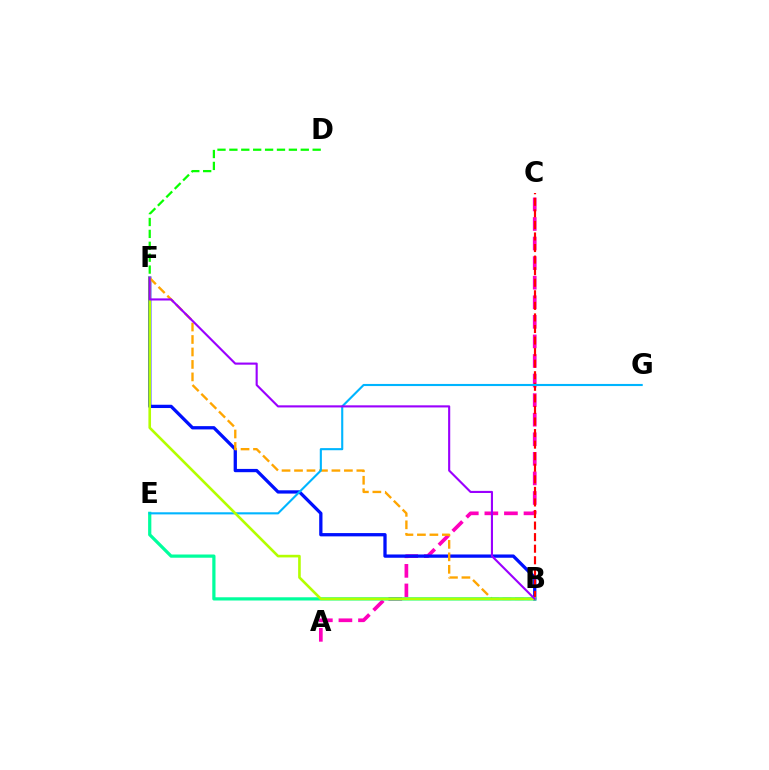{('A', 'C'): [{'color': '#ff00bd', 'line_style': 'dashed', 'thickness': 2.66}], ('B', 'F'): [{'color': '#0010ff', 'line_style': 'solid', 'thickness': 2.37}, {'color': '#ffa500', 'line_style': 'dashed', 'thickness': 1.69}, {'color': '#b3ff00', 'line_style': 'solid', 'thickness': 1.89}, {'color': '#9b00ff', 'line_style': 'solid', 'thickness': 1.53}], ('B', 'C'): [{'color': '#ff0000', 'line_style': 'dashed', 'thickness': 1.57}], ('B', 'E'): [{'color': '#00ff9d', 'line_style': 'solid', 'thickness': 2.32}], ('D', 'F'): [{'color': '#08ff00', 'line_style': 'dashed', 'thickness': 1.62}], ('E', 'G'): [{'color': '#00b5ff', 'line_style': 'solid', 'thickness': 1.52}]}